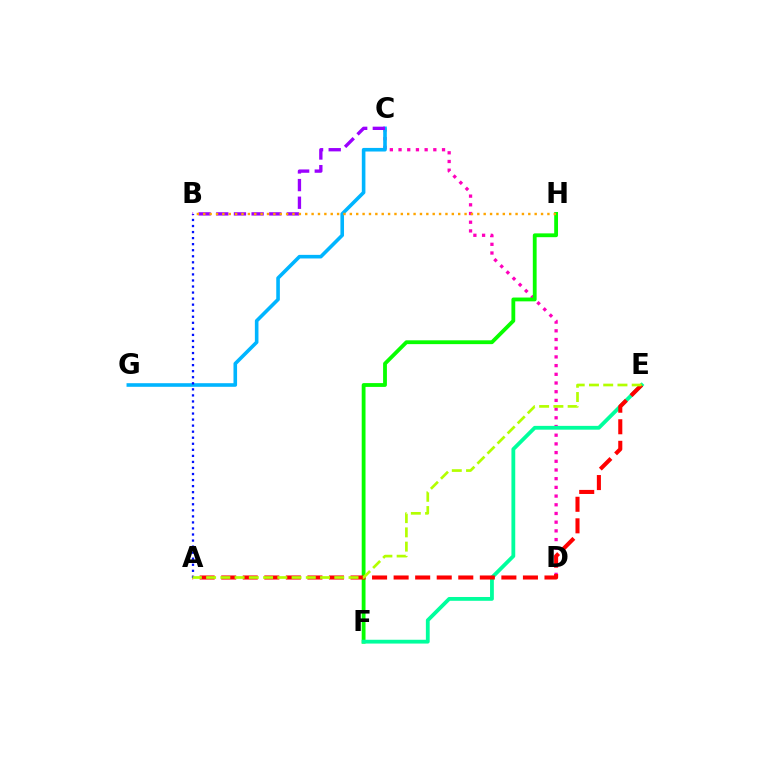{('C', 'D'): [{'color': '#ff00bd', 'line_style': 'dotted', 'thickness': 2.36}], ('F', 'H'): [{'color': '#08ff00', 'line_style': 'solid', 'thickness': 2.74}], ('E', 'F'): [{'color': '#00ff9d', 'line_style': 'solid', 'thickness': 2.74}], ('A', 'E'): [{'color': '#ff0000', 'line_style': 'dashed', 'thickness': 2.93}, {'color': '#b3ff00', 'line_style': 'dashed', 'thickness': 1.93}], ('C', 'G'): [{'color': '#00b5ff', 'line_style': 'solid', 'thickness': 2.59}], ('A', 'B'): [{'color': '#0010ff', 'line_style': 'dotted', 'thickness': 1.64}], ('B', 'C'): [{'color': '#9b00ff', 'line_style': 'dashed', 'thickness': 2.4}], ('B', 'H'): [{'color': '#ffa500', 'line_style': 'dotted', 'thickness': 1.73}]}